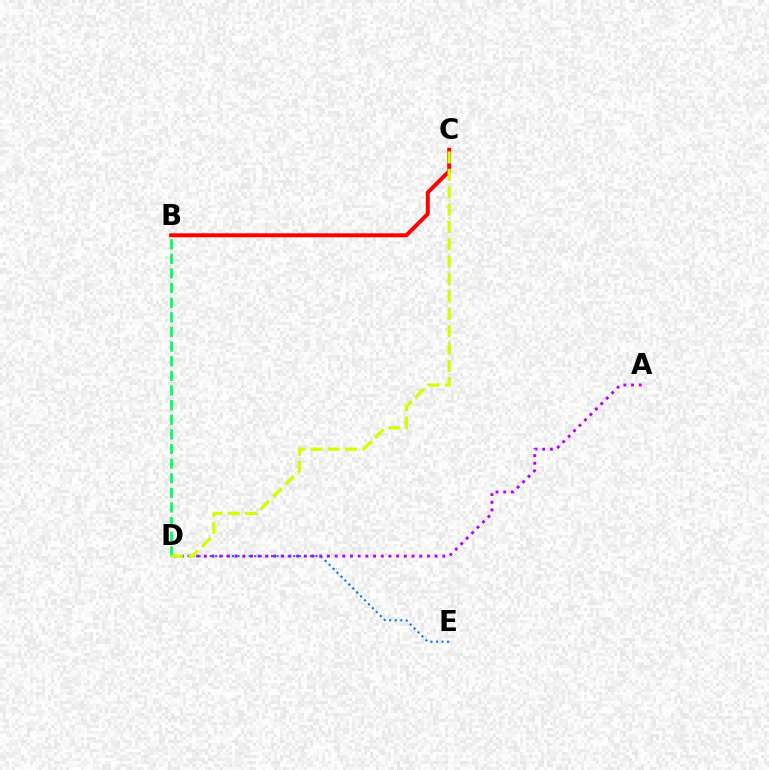{('D', 'E'): [{'color': '#0074ff', 'line_style': 'dotted', 'thickness': 1.51}], ('A', 'D'): [{'color': '#b900ff', 'line_style': 'dotted', 'thickness': 2.09}], ('B', 'C'): [{'color': '#ff0000', 'line_style': 'solid', 'thickness': 2.85}], ('B', 'D'): [{'color': '#00ff5c', 'line_style': 'dashed', 'thickness': 1.99}], ('C', 'D'): [{'color': '#d1ff00', 'line_style': 'dashed', 'thickness': 2.36}]}